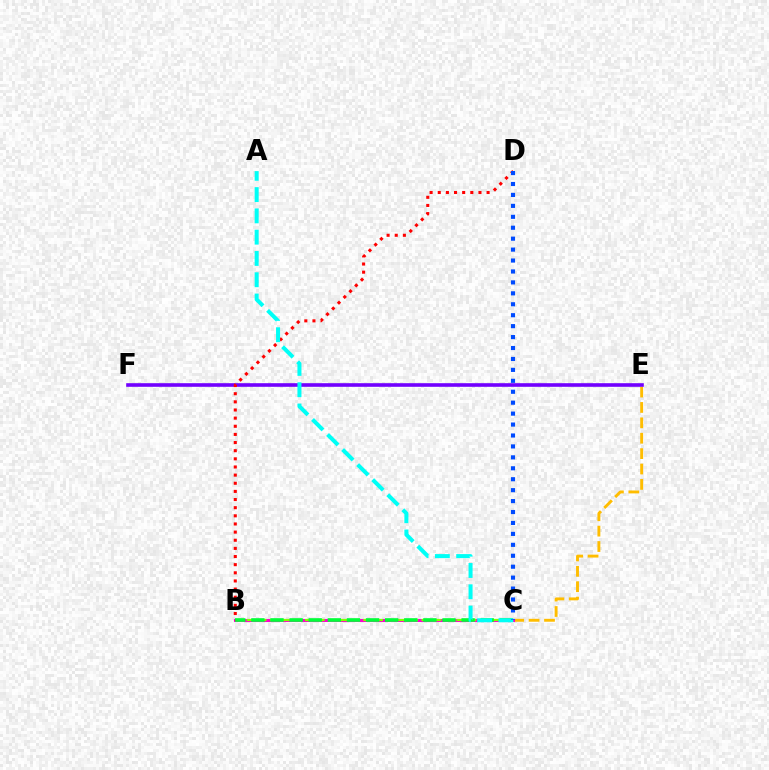{('C', 'E'): [{'color': '#ffbd00', 'line_style': 'dashed', 'thickness': 2.09}], ('B', 'C'): [{'color': '#ff00cf', 'line_style': 'solid', 'thickness': 2.19}, {'color': '#84ff00', 'line_style': 'dashed', 'thickness': 1.58}, {'color': '#00ff39', 'line_style': 'dashed', 'thickness': 2.6}], ('E', 'F'): [{'color': '#7200ff', 'line_style': 'solid', 'thickness': 2.6}], ('B', 'D'): [{'color': '#ff0000', 'line_style': 'dotted', 'thickness': 2.21}], ('A', 'C'): [{'color': '#00fff6', 'line_style': 'dashed', 'thickness': 2.89}], ('C', 'D'): [{'color': '#004bff', 'line_style': 'dotted', 'thickness': 2.97}]}